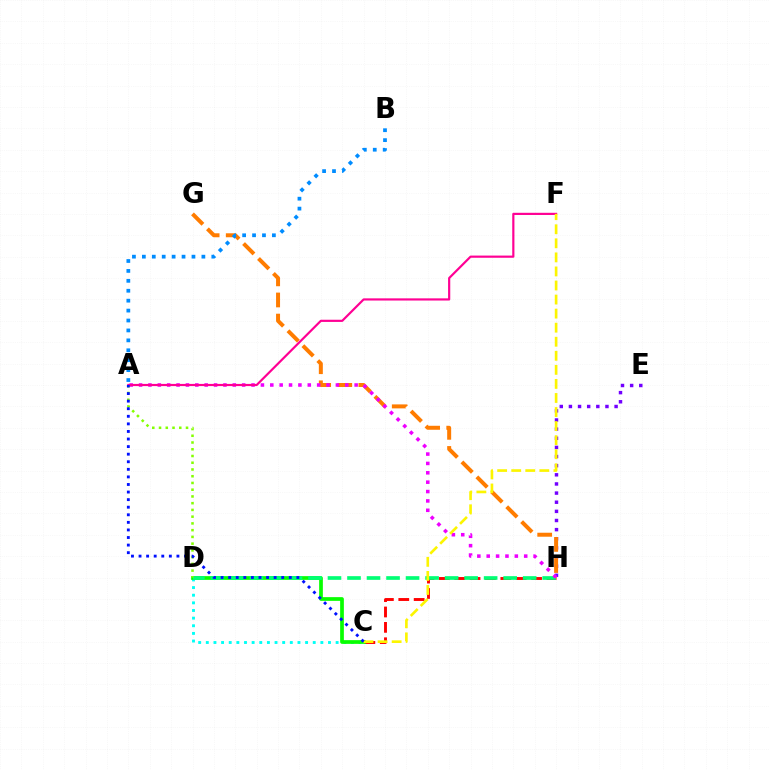{('E', 'H'): [{'color': '#7200ff', 'line_style': 'dotted', 'thickness': 2.48}], ('C', 'H'): [{'color': '#ff0000', 'line_style': 'dashed', 'thickness': 2.09}], ('C', 'D'): [{'color': '#00fff6', 'line_style': 'dotted', 'thickness': 2.07}, {'color': '#08ff00', 'line_style': 'solid', 'thickness': 2.68}], ('G', 'H'): [{'color': '#ff7c00', 'line_style': 'dashed', 'thickness': 2.87}], ('D', 'H'): [{'color': '#00ff74', 'line_style': 'dashed', 'thickness': 2.65}], ('A', 'H'): [{'color': '#ee00ff', 'line_style': 'dotted', 'thickness': 2.55}], ('A', 'F'): [{'color': '#ff0094', 'line_style': 'solid', 'thickness': 1.57}], ('C', 'F'): [{'color': '#fcf500', 'line_style': 'dashed', 'thickness': 1.91}], ('A', 'D'): [{'color': '#84ff00', 'line_style': 'dotted', 'thickness': 1.83}], ('A', 'B'): [{'color': '#008cff', 'line_style': 'dotted', 'thickness': 2.7}], ('A', 'C'): [{'color': '#0010ff', 'line_style': 'dotted', 'thickness': 2.06}]}